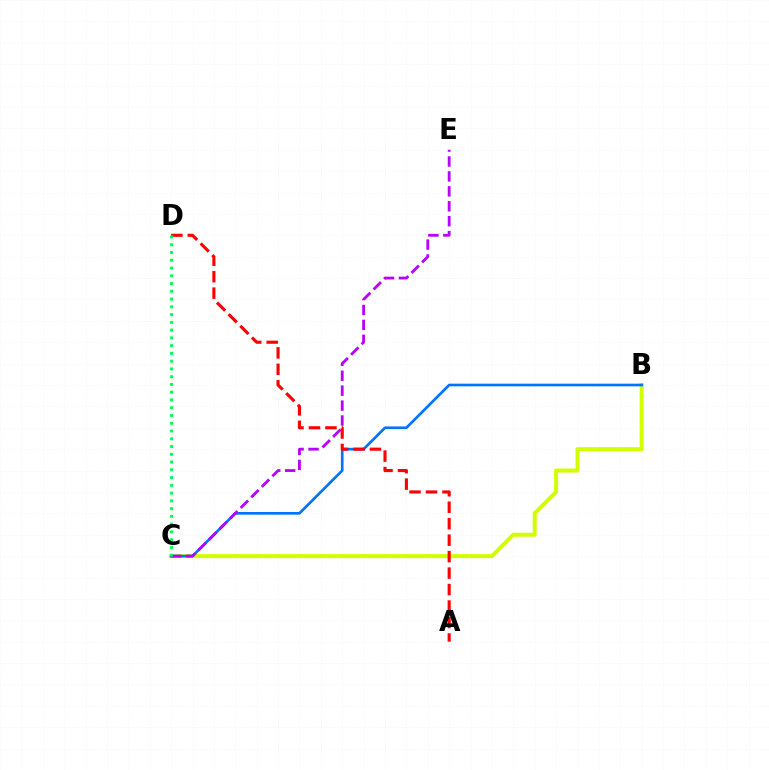{('B', 'C'): [{'color': '#d1ff00', 'line_style': 'solid', 'thickness': 2.9}, {'color': '#0074ff', 'line_style': 'solid', 'thickness': 1.92}], ('C', 'E'): [{'color': '#b900ff', 'line_style': 'dashed', 'thickness': 2.03}], ('A', 'D'): [{'color': '#ff0000', 'line_style': 'dashed', 'thickness': 2.24}], ('C', 'D'): [{'color': '#00ff5c', 'line_style': 'dotted', 'thickness': 2.11}]}